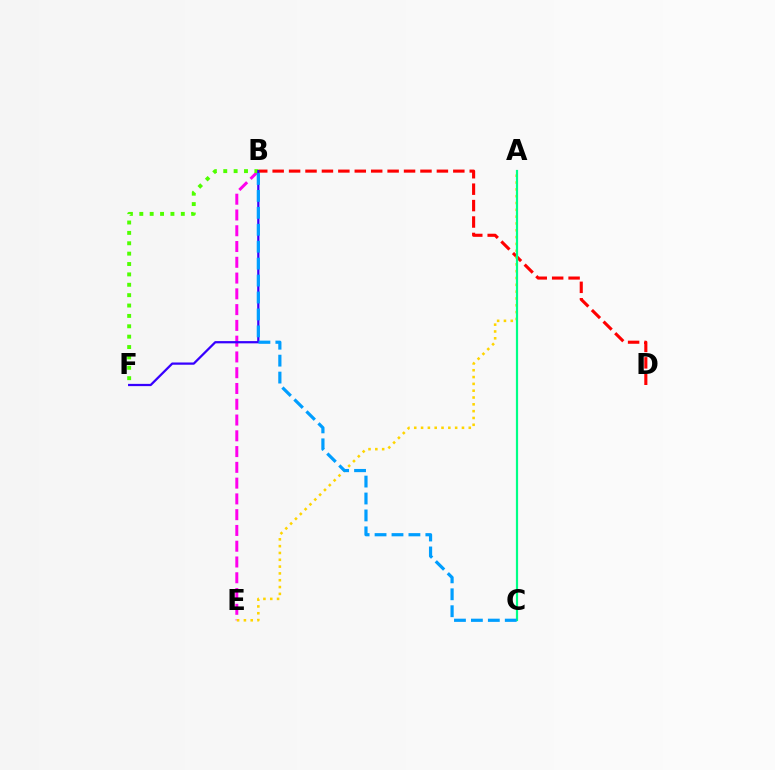{('B', 'E'): [{'color': '#ff00ed', 'line_style': 'dashed', 'thickness': 2.14}], ('B', 'D'): [{'color': '#ff0000', 'line_style': 'dashed', 'thickness': 2.23}], ('B', 'F'): [{'color': '#4fff00', 'line_style': 'dotted', 'thickness': 2.82}, {'color': '#3700ff', 'line_style': 'solid', 'thickness': 1.62}], ('A', 'E'): [{'color': '#ffd500', 'line_style': 'dotted', 'thickness': 1.85}], ('A', 'C'): [{'color': '#00ff86', 'line_style': 'solid', 'thickness': 1.59}], ('B', 'C'): [{'color': '#009eff', 'line_style': 'dashed', 'thickness': 2.3}]}